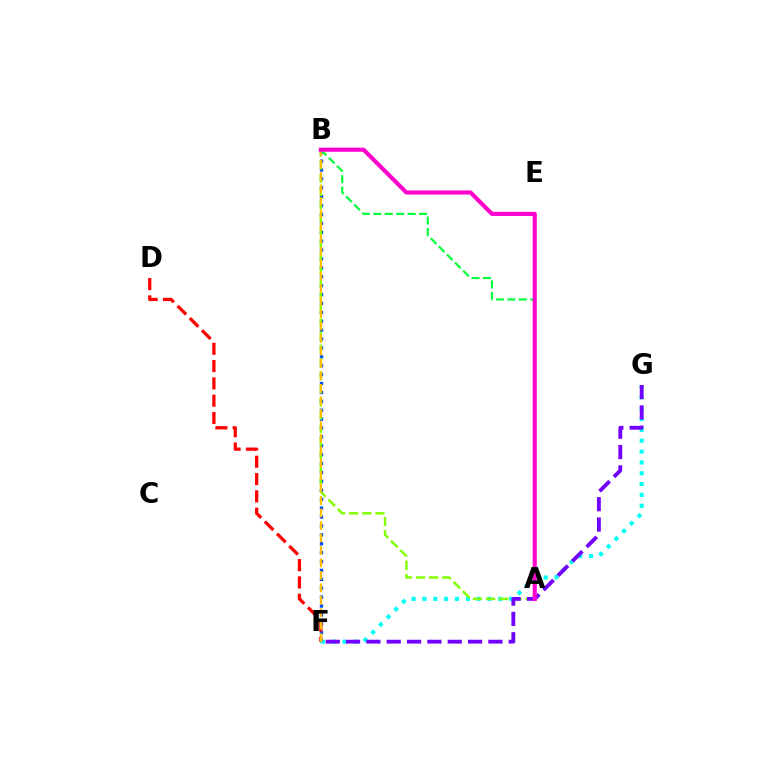{('B', 'F'): [{'color': '#004bff', 'line_style': 'dotted', 'thickness': 2.42}, {'color': '#ffbd00', 'line_style': 'dashed', 'thickness': 1.69}], ('F', 'G'): [{'color': '#00fff6', 'line_style': 'dotted', 'thickness': 2.95}, {'color': '#7200ff', 'line_style': 'dashed', 'thickness': 2.76}], ('D', 'F'): [{'color': '#ff0000', 'line_style': 'dashed', 'thickness': 2.35}], ('A', 'B'): [{'color': '#84ff00', 'line_style': 'dashed', 'thickness': 1.79}, {'color': '#00ff39', 'line_style': 'dashed', 'thickness': 1.55}, {'color': '#ff00cf', 'line_style': 'solid', 'thickness': 2.97}]}